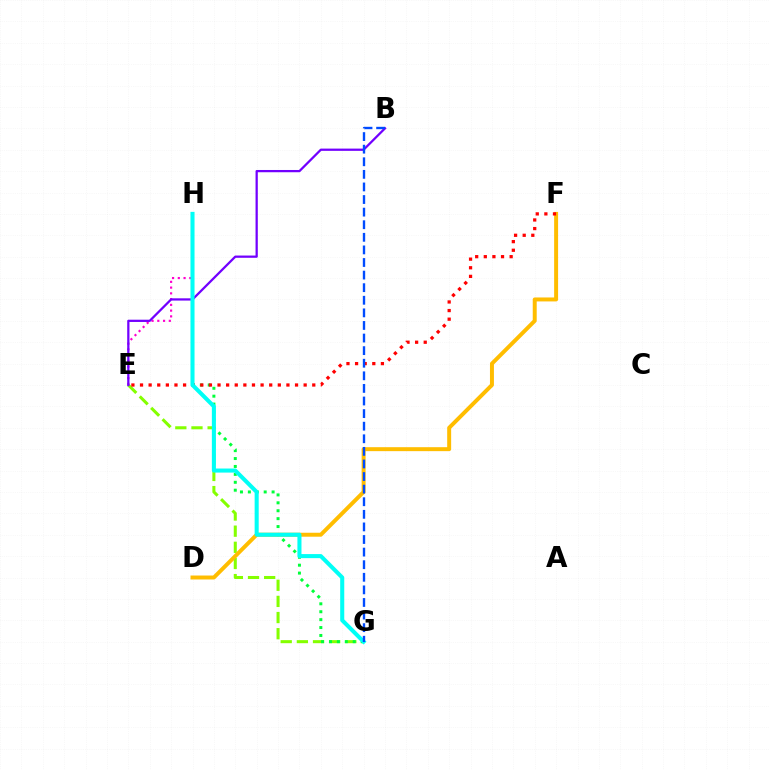{('E', 'G'): [{'color': '#84ff00', 'line_style': 'dashed', 'thickness': 2.19}], ('G', 'H'): [{'color': '#00ff39', 'line_style': 'dotted', 'thickness': 2.15}, {'color': '#00fff6', 'line_style': 'solid', 'thickness': 2.92}], ('D', 'F'): [{'color': '#ffbd00', 'line_style': 'solid', 'thickness': 2.85}], ('E', 'H'): [{'color': '#ff00cf', 'line_style': 'dotted', 'thickness': 1.56}], ('B', 'E'): [{'color': '#7200ff', 'line_style': 'solid', 'thickness': 1.62}], ('E', 'F'): [{'color': '#ff0000', 'line_style': 'dotted', 'thickness': 2.34}], ('B', 'G'): [{'color': '#004bff', 'line_style': 'dashed', 'thickness': 1.71}]}